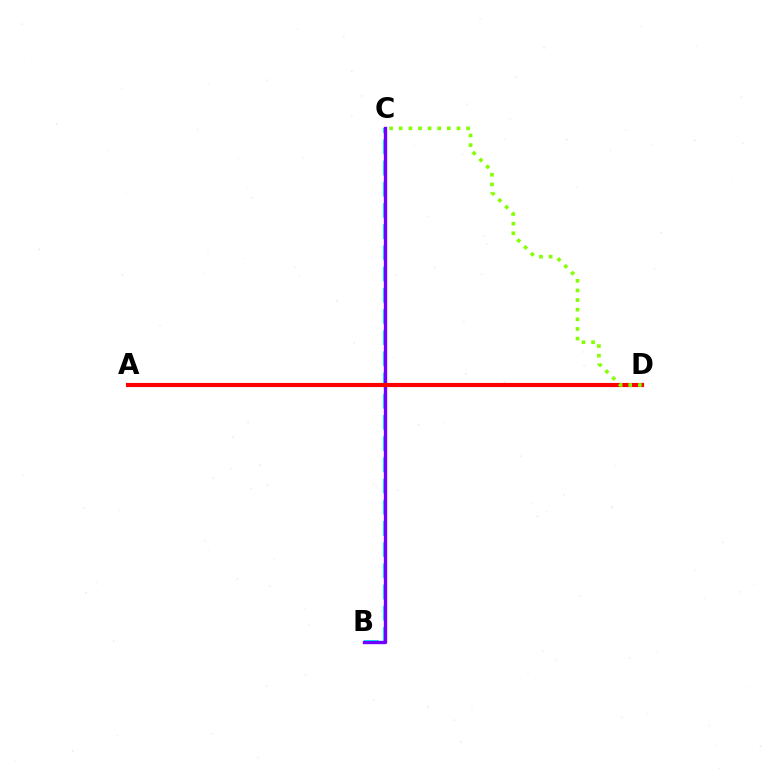{('B', 'C'): [{'color': '#00fff6', 'line_style': 'dashed', 'thickness': 2.88}, {'color': '#7200ff', 'line_style': 'solid', 'thickness': 2.42}], ('A', 'D'): [{'color': '#ff0000', 'line_style': 'solid', 'thickness': 2.98}], ('C', 'D'): [{'color': '#84ff00', 'line_style': 'dotted', 'thickness': 2.62}]}